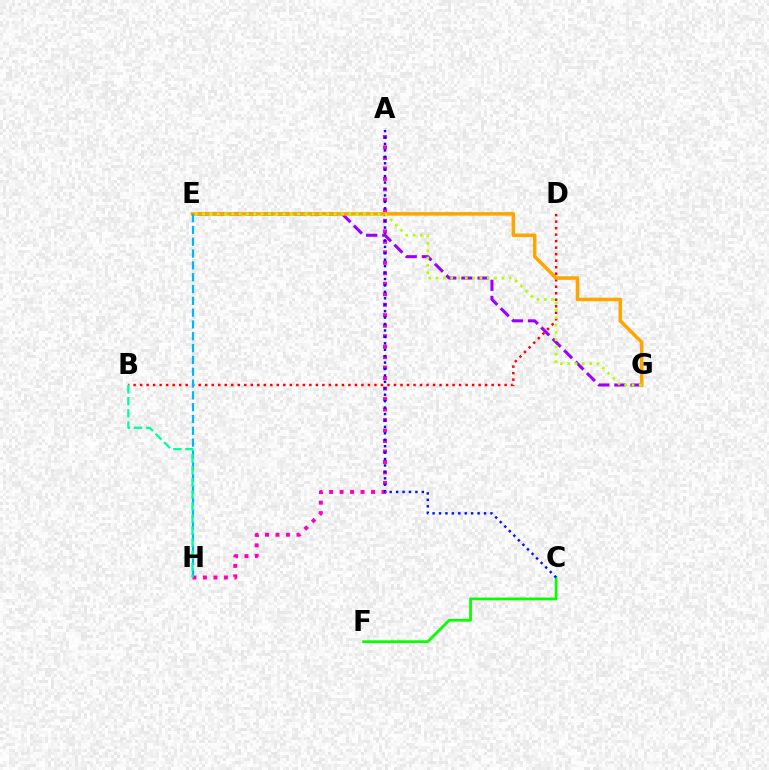{('C', 'F'): [{'color': '#08ff00', 'line_style': 'solid', 'thickness': 1.97}], ('A', 'H'): [{'color': '#ff00bd', 'line_style': 'dotted', 'thickness': 2.85}], ('B', 'D'): [{'color': '#ff0000', 'line_style': 'dotted', 'thickness': 1.77}], ('A', 'C'): [{'color': '#0010ff', 'line_style': 'dotted', 'thickness': 1.75}], ('E', 'G'): [{'color': '#9b00ff', 'line_style': 'dashed', 'thickness': 2.19}, {'color': '#ffa500', 'line_style': 'solid', 'thickness': 2.55}, {'color': '#b3ff00', 'line_style': 'dotted', 'thickness': 1.99}], ('E', 'H'): [{'color': '#00b5ff', 'line_style': 'dashed', 'thickness': 1.61}], ('B', 'H'): [{'color': '#00ff9d', 'line_style': 'dashed', 'thickness': 1.64}]}